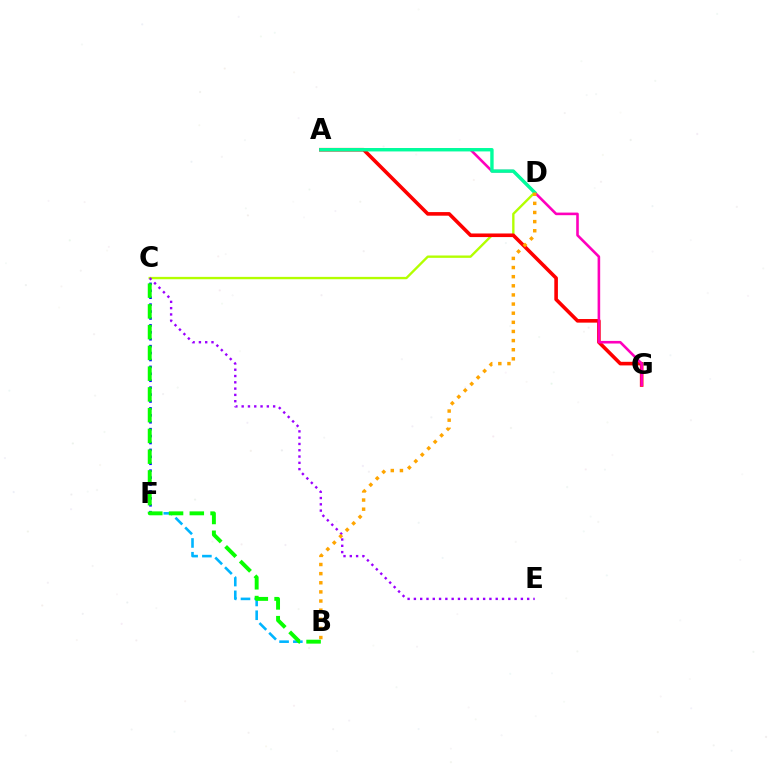{('C', 'D'): [{'color': '#b3ff00', 'line_style': 'solid', 'thickness': 1.7}], ('A', 'G'): [{'color': '#ff0000', 'line_style': 'solid', 'thickness': 2.59}, {'color': '#ff00bd', 'line_style': 'solid', 'thickness': 1.87}], ('B', 'F'): [{'color': '#00b5ff', 'line_style': 'dashed', 'thickness': 1.87}], ('C', 'E'): [{'color': '#9b00ff', 'line_style': 'dotted', 'thickness': 1.71}], ('C', 'F'): [{'color': '#0010ff', 'line_style': 'dotted', 'thickness': 1.88}], ('A', 'D'): [{'color': '#00ff9d', 'line_style': 'solid', 'thickness': 2.44}], ('B', 'D'): [{'color': '#ffa500', 'line_style': 'dotted', 'thickness': 2.48}], ('B', 'C'): [{'color': '#08ff00', 'line_style': 'dashed', 'thickness': 2.82}]}